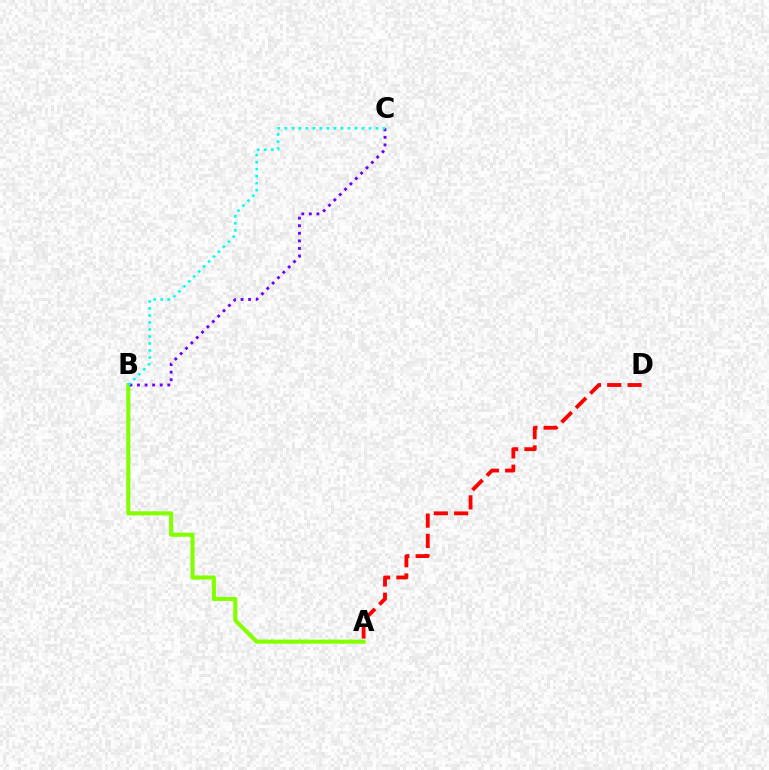{('A', 'B'): [{'color': '#84ff00', 'line_style': 'solid', 'thickness': 2.93}], ('B', 'C'): [{'color': '#7200ff', 'line_style': 'dotted', 'thickness': 2.06}, {'color': '#00fff6', 'line_style': 'dotted', 'thickness': 1.9}], ('A', 'D'): [{'color': '#ff0000', 'line_style': 'dashed', 'thickness': 2.76}]}